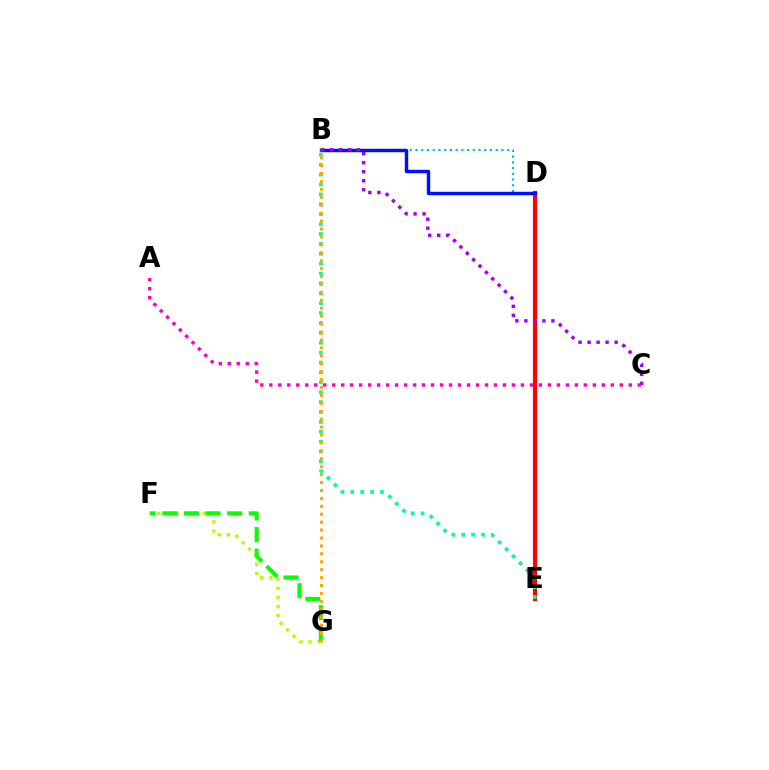{('B', 'D'): [{'color': '#00b5ff', 'line_style': 'dotted', 'thickness': 1.56}, {'color': '#0010ff', 'line_style': 'solid', 'thickness': 2.47}], ('D', 'E'): [{'color': '#ff0000', 'line_style': 'solid', 'thickness': 2.99}], ('B', 'E'): [{'color': '#00ff9d', 'line_style': 'dotted', 'thickness': 2.69}], ('F', 'G'): [{'color': '#b3ff00', 'line_style': 'dotted', 'thickness': 2.47}, {'color': '#08ff00', 'line_style': 'dashed', 'thickness': 2.94}], ('B', 'G'): [{'color': '#ffa500', 'line_style': 'dotted', 'thickness': 2.15}], ('A', 'C'): [{'color': '#ff00bd', 'line_style': 'dotted', 'thickness': 2.44}], ('B', 'C'): [{'color': '#9b00ff', 'line_style': 'dotted', 'thickness': 2.45}]}